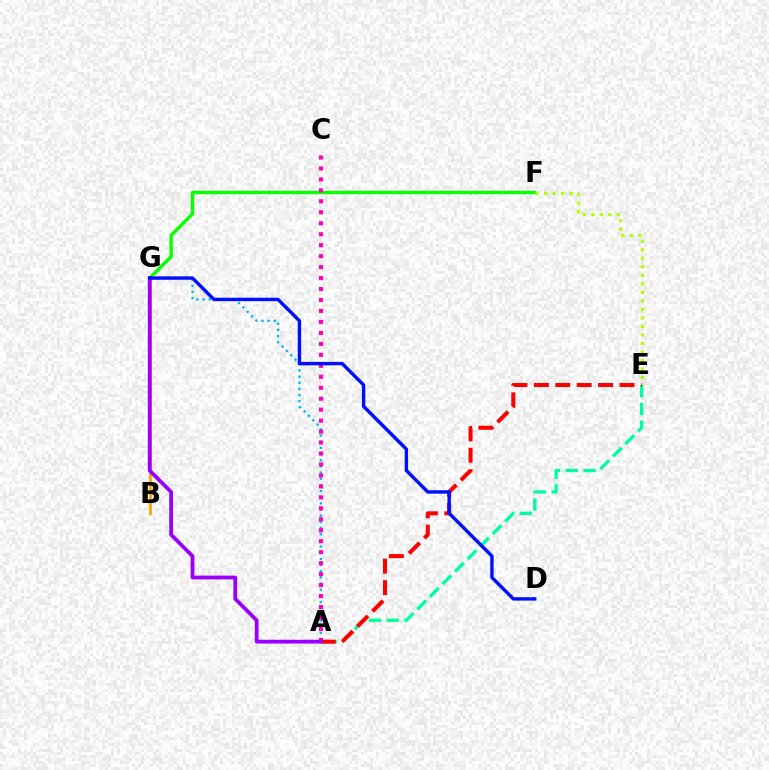{('F', 'G'): [{'color': '#08ff00', 'line_style': 'solid', 'thickness': 2.45}], ('E', 'F'): [{'color': '#b3ff00', 'line_style': 'dotted', 'thickness': 2.31}], ('A', 'G'): [{'color': '#00b5ff', 'line_style': 'dotted', 'thickness': 1.68}, {'color': '#9b00ff', 'line_style': 'solid', 'thickness': 2.73}], ('A', 'C'): [{'color': '#ff00bd', 'line_style': 'dotted', 'thickness': 2.98}], ('A', 'E'): [{'color': '#00ff9d', 'line_style': 'dashed', 'thickness': 2.41}, {'color': '#ff0000', 'line_style': 'dashed', 'thickness': 2.91}], ('B', 'G'): [{'color': '#ffa500', 'line_style': 'solid', 'thickness': 1.98}], ('D', 'G'): [{'color': '#0010ff', 'line_style': 'solid', 'thickness': 2.46}]}